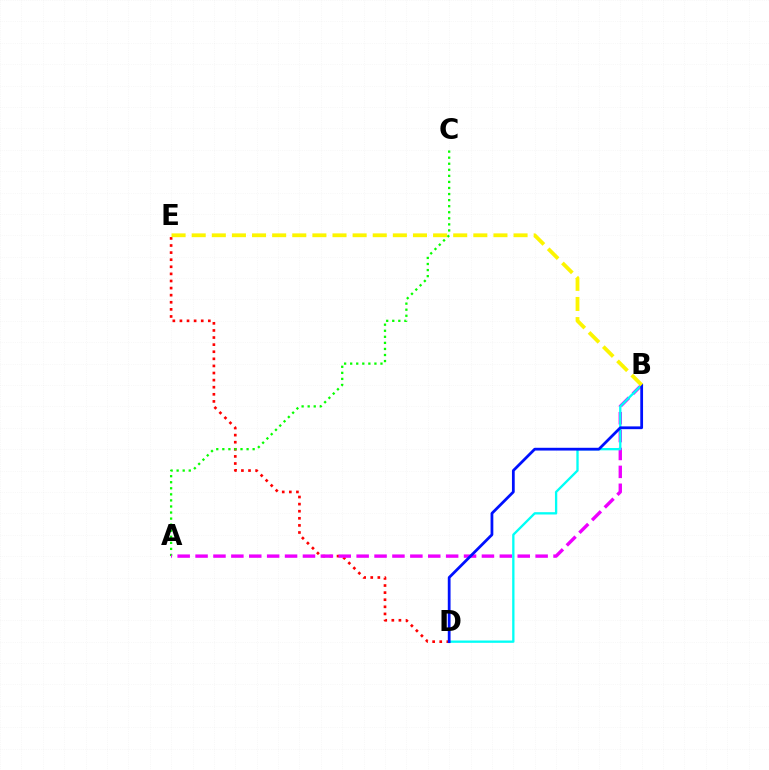{('D', 'E'): [{'color': '#ff0000', 'line_style': 'dotted', 'thickness': 1.93}], ('A', 'C'): [{'color': '#08ff00', 'line_style': 'dotted', 'thickness': 1.65}], ('A', 'B'): [{'color': '#ee00ff', 'line_style': 'dashed', 'thickness': 2.43}], ('B', 'D'): [{'color': '#00fff6', 'line_style': 'solid', 'thickness': 1.67}, {'color': '#0010ff', 'line_style': 'solid', 'thickness': 1.99}], ('B', 'E'): [{'color': '#fcf500', 'line_style': 'dashed', 'thickness': 2.73}]}